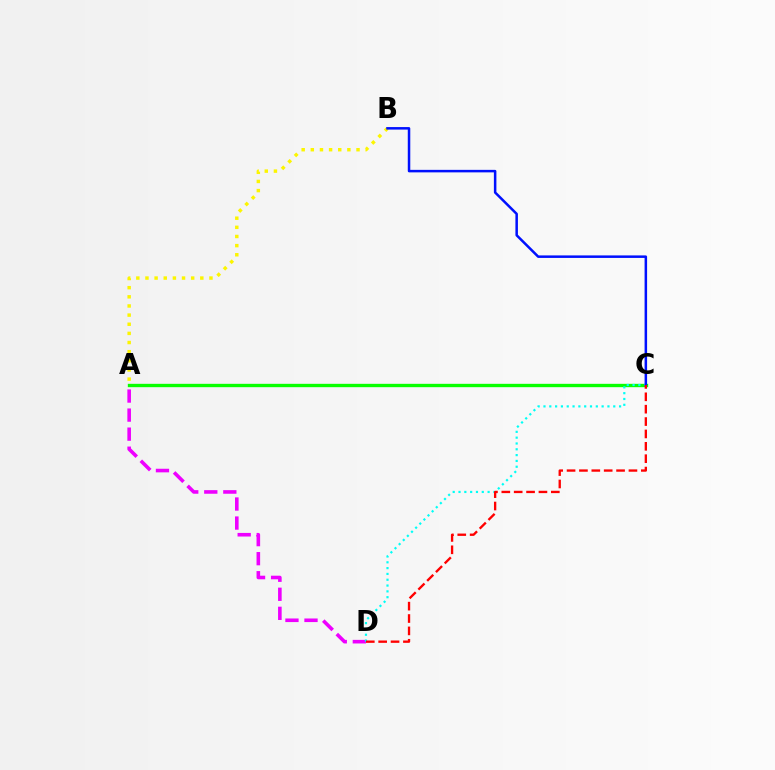{('A', 'D'): [{'color': '#ee00ff', 'line_style': 'dashed', 'thickness': 2.59}], ('A', 'C'): [{'color': '#08ff00', 'line_style': 'solid', 'thickness': 2.42}], ('A', 'B'): [{'color': '#fcf500', 'line_style': 'dotted', 'thickness': 2.48}], ('C', 'D'): [{'color': '#00fff6', 'line_style': 'dotted', 'thickness': 1.58}, {'color': '#ff0000', 'line_style': 'dashed', 'thickness': 1.68}], ('B', 'C'): [{'color': '#0010ff', 'line_style': 'solid', 'thickness': 1.81}]}